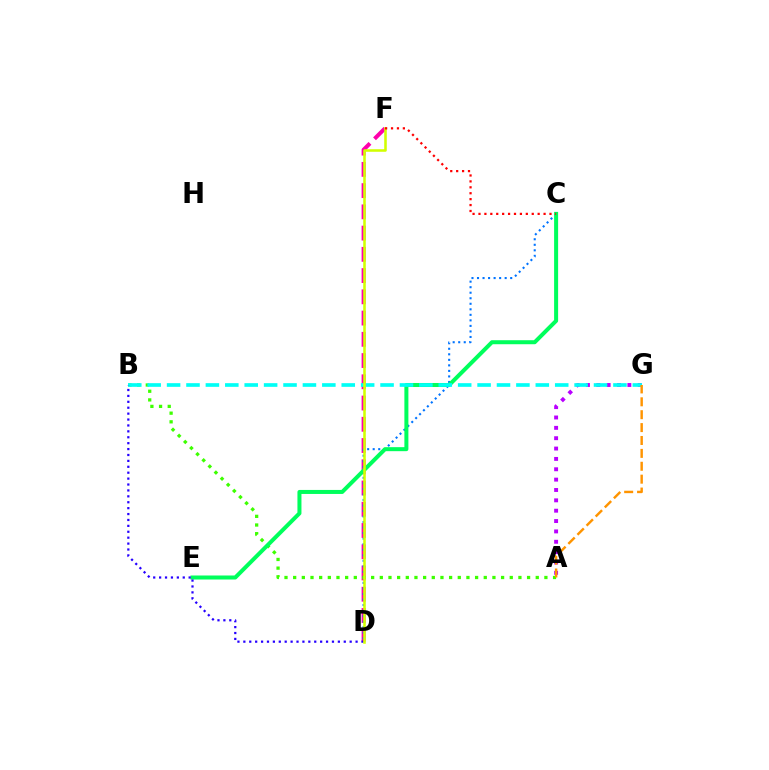{('A', 'G'): [{'color': '#b900ff', 'line_style': 'dotted', 'thickness': 2.81}, {'color': '#ff9400', 'line_style': 'dashed', 'thickness': 1.75}], ('D', 'F'): [{'color': '#ff00ac', 'line_style': 'dashed', 'thickness': 2.89}, {'color': '#d1ff00', 'line_style': 'solid', 'thickness': 1.85}], ('C', 'D'): [{'color': '#0074ff', 'line_style': 'dotted', 'thickness': 1.5}], ('A', 'B'): [{'color': '#3dff00', 'line_style': 'dotted', 'thickness': 2.35}], ('C', 'E'): [{'color': '#00ff5c', 'line_style': 'solid', 'thickness': 2.89}], ('B', 'G'): [{'color': '#00fff6', 'line_style': 'dashed', 'thickness': 2.64}], ('B', 'D'): [{'color': '#2500ff', 'line_style': 'dotted', 'thickness': 1.6}], ('C', 'F'): [{'color': '#ff0000', 'line_style': 'dotted', 'thickness': 1.61}]}